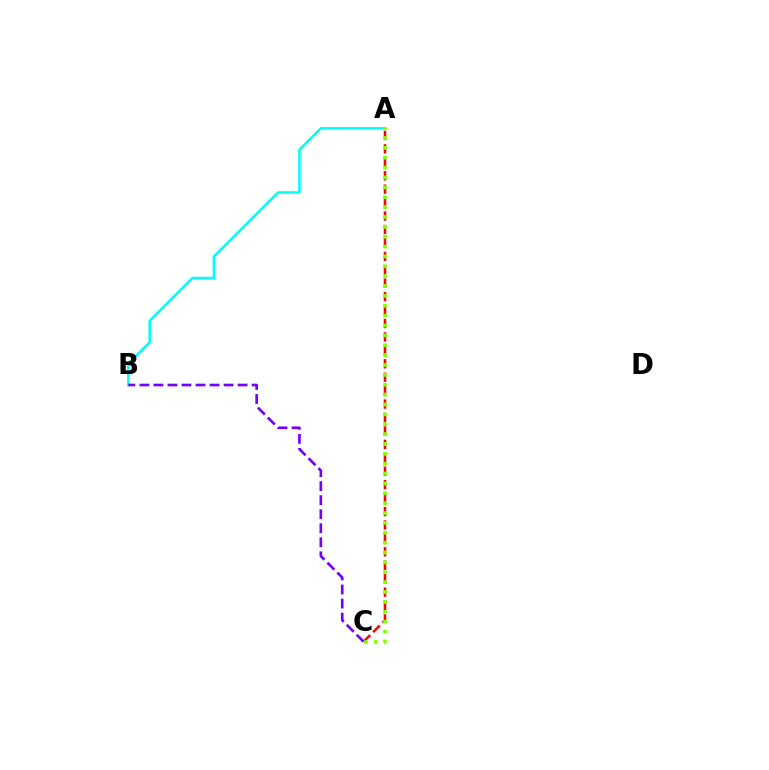{('A', 'C'): [{'color': '#ff0000', 'line_style': 'dashed', 'thickness': 1.82}, {'color': '#84ff00', 'line_style': 'dotted', 'thickness': 2.68}], ('A', 'B'): [{'color': '#00fff6', 'line_style': 'solid', 'thickness': 1.84}], ('B', 'C'): [{'color': '#7200ff', 'line_style': 'dashed', 'thickness': 1.91}]}